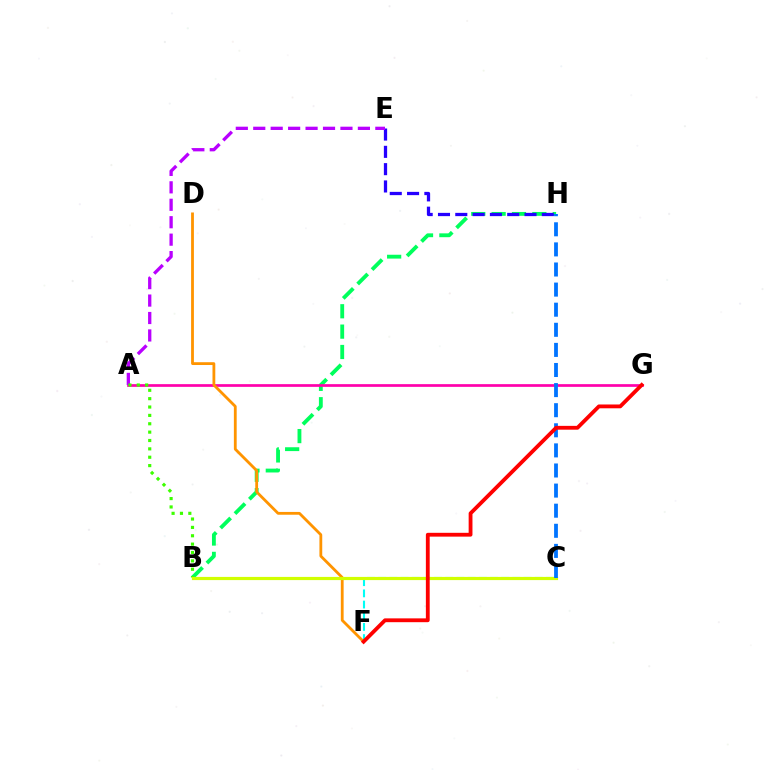{('B', 'H'): [{'color': '#00ff5c', 'line_style': 'dashed', 'thickness': 2.77}], ('E', 'H'): [{'color': '#2500ff', 'line_style': 'dashed', 'thickness': 2.35}], ('C', 'F'): [{'color': '#00fff6', 'line_style': 'dashed', 'thickness': 1.52}], ('A', 'G'): [{'color': '#ff00ac', 'line_style': 'solid', 'thickness': 1.95}], ('A', 'E'): [{'color': '#b900ff', 'line_style': 'dashed', 'thickness': 2.37}], ('A', 'B'): [{'color': '#3dff00', 'line_style': 'dotted', 'thickness': 2.27}], ('D', 'F'): [{'color': '#ff9400', 'line_style': 'solid', 'thickness': 2.02}], ('B', 'C'): [{'color': '#d1ff00', 'line_style': 'solid', 'thickness': 2.29}], ('C', 'H'): [{'color': '#0074ff', 'line_style': 'dashed', 'thickness': 2.73}], ('F', 'G'): [{'color': '#ff0000', 'line_style': 'solid', 'thickness': 2.75}]}